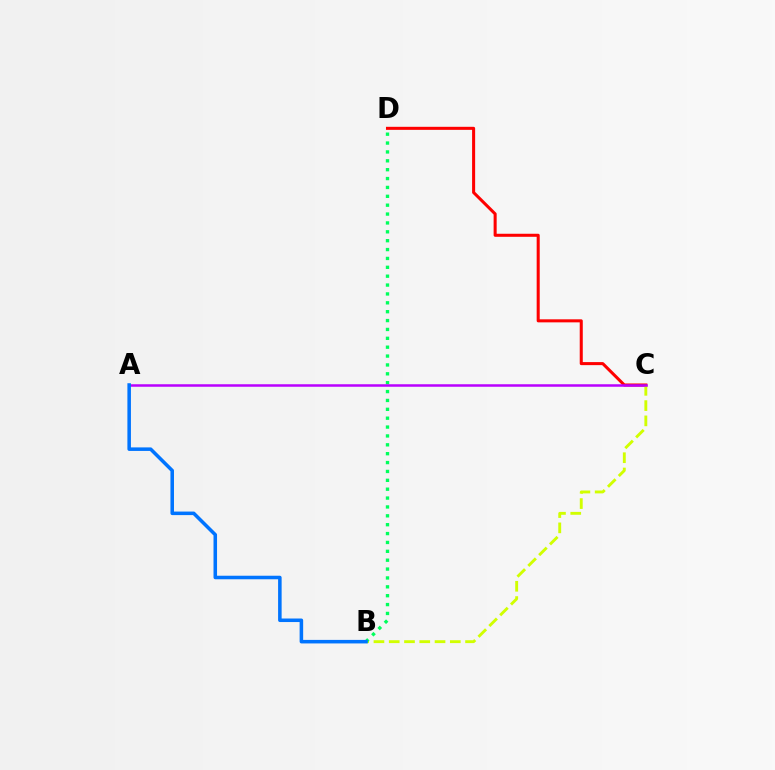{('C', 'D'): [{'color': '#ff0000', 'line_style': 'solid', 'thickness': 2.19}], ('B', 'C'): [{'color': '#d1ff00', 'line_style': 'dashed', 'thickness': 2.07}], ('B', 'D'): [{'color': '#00ff5c', 'line_style': 'dotted', 'thickness': 2.41}], ('A', 'C'): [{'color': '#b900ff', 'line_style': 'solid', 'thickness': 1.81}], ('A', 'B'): [{'color': '#0074ff', 'line_style': 'solid', 'thickness': 2.55}]}